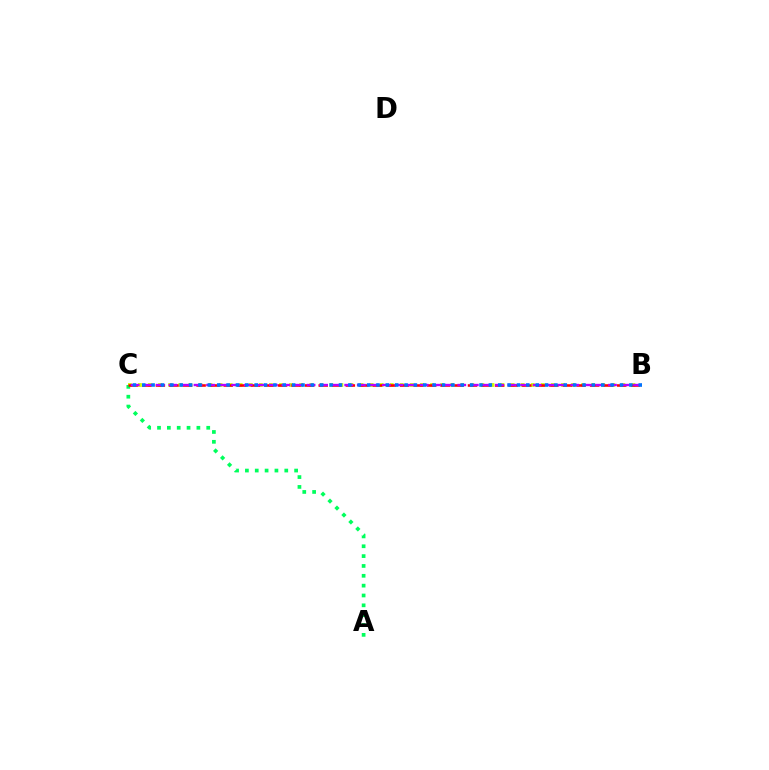{('B', 'C'): [{'color': '#d1ff00', 'line_style': 'dotted', 'thickness': 2.74}, {'color': '#ff0000', 'line_style': 'dashed', 'thickness': 1.84}, {'color': '#b900ff', 'line_style': 'dashed', 'thickness': 1.71}, {'color': '#0074ff', 'line_style': 'dotted', 'thickness': 2.55}], ('A', 'C'): [{'color': '#00ff5c', 'line_style': 'dotted', 'thickness': 2.67}]}